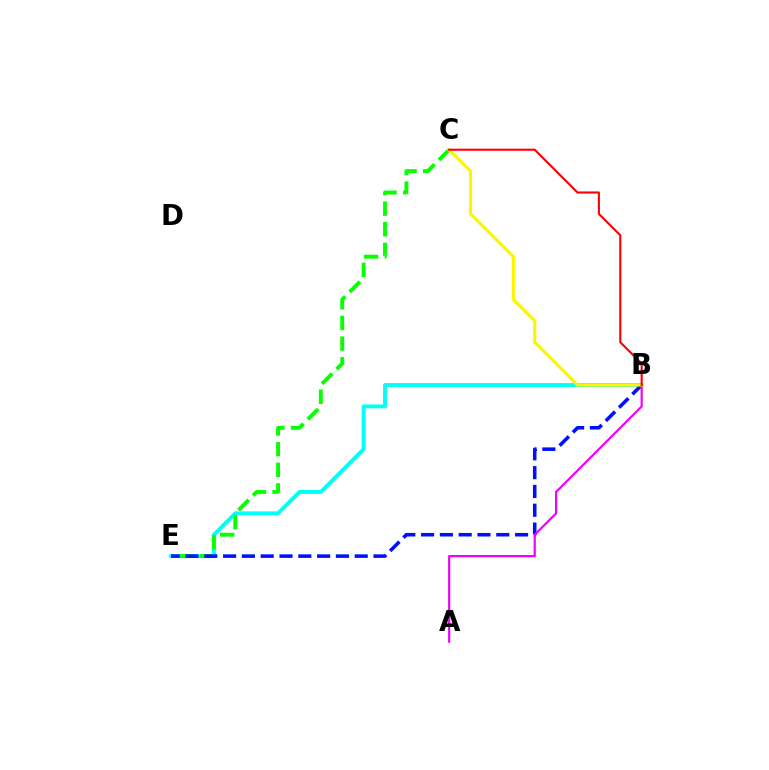{('B', 'E'): [{'color': '#00fff6', 'line_style': 'solid', 'thickness': 2.8}, {'color': '#0010ff', 'line_style': 'dashed', 'thickness': 2.55}], ('C', 'E'): [{'color': '#08ff00', 'line_style': 'dashed', 'thickness': 2.81}], ('A', 'B'): [{'color': '#ee00ff', 'line_style': 'solid', 'thickness': 1.57}], ('B', 'C'): [{'color': '#fcf500', 'line_style': 'solid', 'thickness': 2.27}, {'color': '#ff0000', 'line_style': 'solid', 'thickness': 1.52}]}